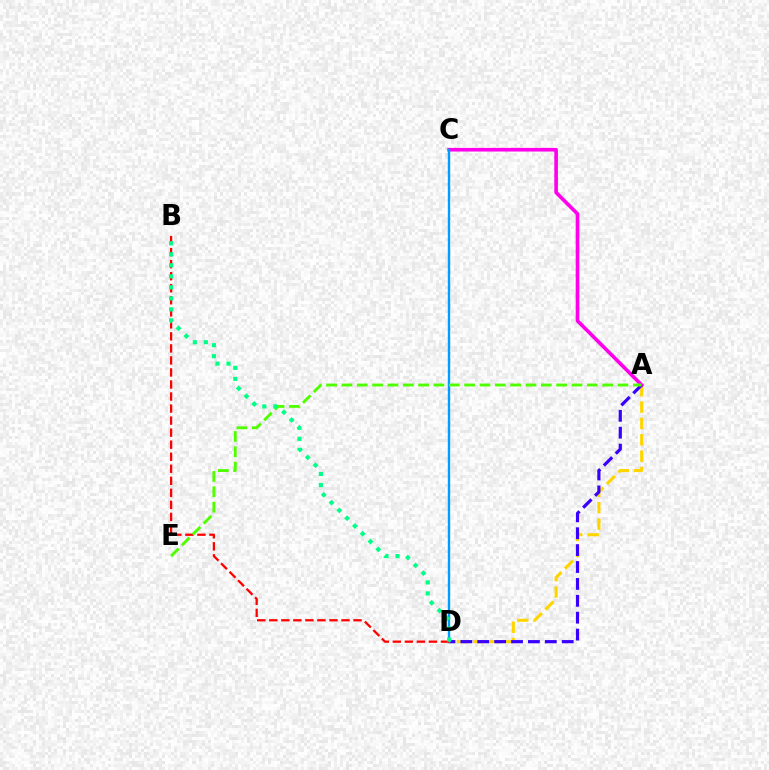{('A', 'D'): [{'color': '#ffd500', 'line_style': 'dashed', 'thickness': 2.22}, {'color': '#3700ff', 'line_style': 'dashed', 'thickness': 2.29}], ('A', 'C'): [{'color': '#ff00ed', 'line_style': 'solid', 'thickness': 2.62}], ('C', 'D'): [{'color': '#009eff', 'line_style': 'solid', 'thickness': 1.72}], ('B', 'D'): [{'color': '#ff0000', 'line_style': 'dashed', 'thickness': 1.63}, {'color': '#00ff86', 'line_style': 'dotted', 'thickness': 2.99}], ('A', 'E'): [{'color': '#4fff00', 'line_style': 'dashed', 'thickness': 2.08}]}